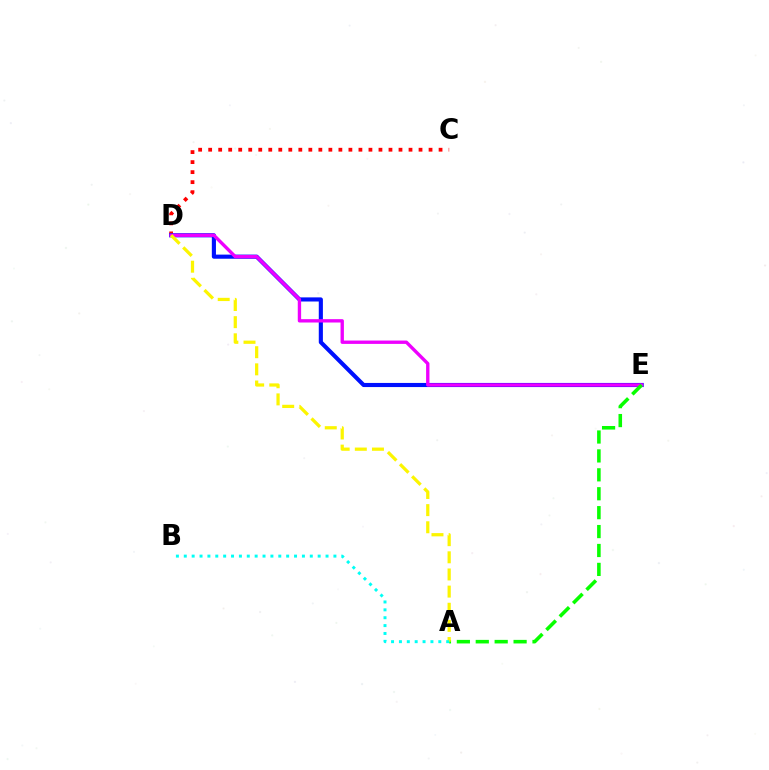{('C', 'D'): [{'color': '#ff0000', 'line_style': 'dotted', 'thickness': 2.72}], ('D', 'E'): [{'color': '#0010ff', 'line_style': 'solid', 'thickness': 2.97}, {'color': '#ee00ff', 'line_style': 'solid', 'thickness': 2.42}], ('A', 'E'): [{'color': '#08ff00', 'line_style': 'dashed', 'thickness': 2.57}], ('A', 'D'): [{'color': '#fcf500', 'line_style': 'dashed', 'thickness': 2.33}], ('A', 'B'): [{'color': '#00fff6', 'line_style': 'dotted', 'thickness': 2.14}]}